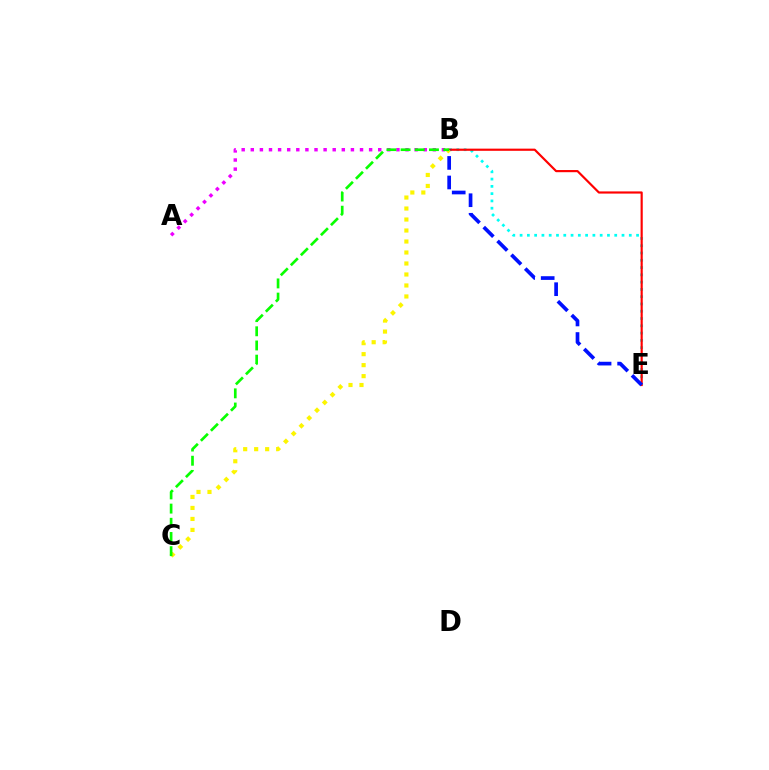{('B', 'E'): [{'color': '#00fff6', 'line_style': 'dotted', 'thickness': 1.98}, {'color': '#ff0000', 'line_style': 'solid', 'thickness': 1.56}, {'color': '#0010ff', 'line_style': 'dashed', 'thickness': 2.66}], ('A', 'B'): [{'color': '#ee00ff', 'line_style': 'dotted', 'thickness': 2.47}], ('B', 'C'): [{'color': '#fcf500', 'line_style': 'dotted', 'thickness': 2.99}, {'color': '#08ff00', 'line_style': 'dashed', 'thickness': 1.93}]}